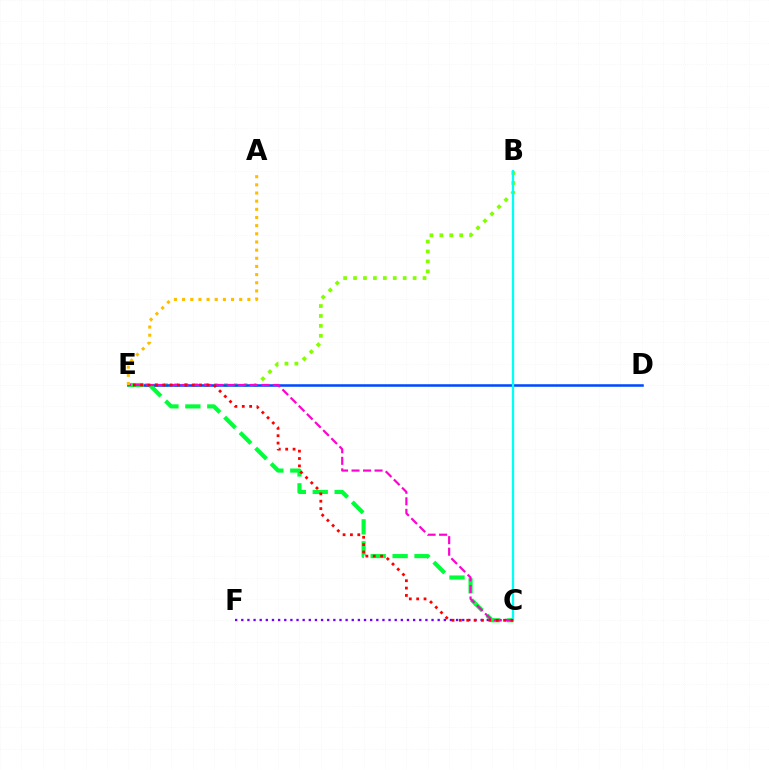{('B', 'E'): [{'color': '#84ff00', 'line_style': 'dotted', 'thickness': 2.7}], ('D', 'E'): [{'color': '#004bff', 'line_style': 'solid', 'thickness': 1.83}], ('C', 'F'): [{'color': '#7200ff', 'line_style': 'dotted', 'thickness': 1.67}], ('C', 'E'): [{'color': '#00ff39', 'line_style': 'dashed', 'thickness': 2.98}, {'color': '#ff00cf', 'line_style': 'dashed', 'thickness': 1.56}, {'color': '#ff0000', 'line_style': 'dotted', 'thickness': 2.0}], ('B', 'C'): [{'color': '#00fff6', 'line_style': 'solid', 'thickness': 1.64}], ('A', 'E'): [{'color': '#ffbd00', 'line_style': 'dotted', 'thickness': 2.22}]}